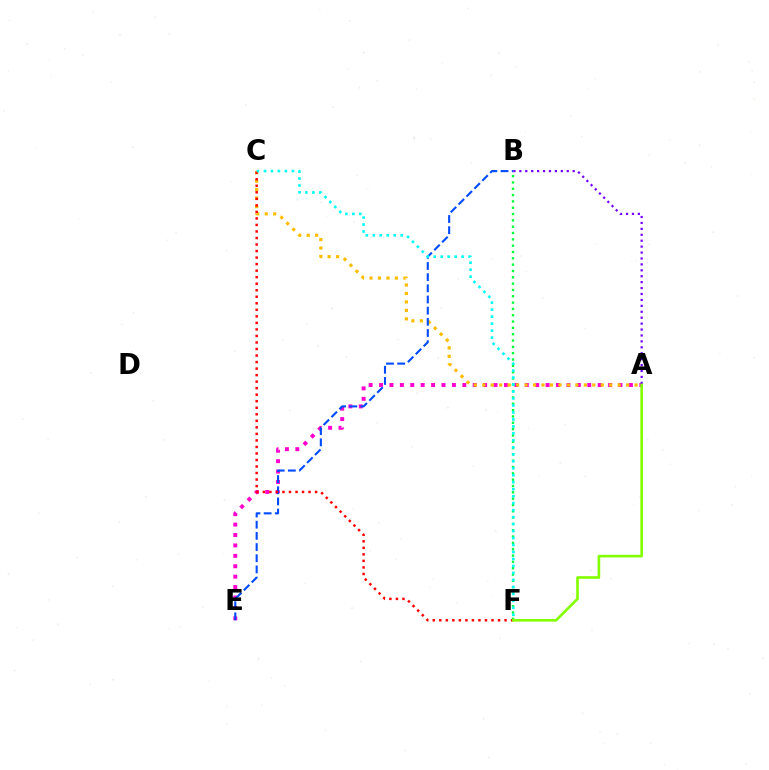{('A', 'E'): [{'color': '#ff00cf', 'line_style': 'dotted', 'thickness': 2.83}], ('A', 'C'): [{'color': '#ffbd00', 'line_style': 'dotted', 'thickness': 2.3}], ('B', 'E'): [{'color': '#004bff', 'line_style': 'dashed', 'thickness': 1.52}], ('C', 'F'): [{'color': '#ff0000', 'line_style': 'dotted', 'thickness': 1.77}, {'color': '#00fff6', 'line_style': 'dotted', 'thickness': 1.9}], ('A', 'B'): [{'color': '#7200ff', 'line_style': 'dotted', 'thickness': 1.61}], ('B', 'F'): [{'color': '#00ff39', 'line_style': 'dotted', 'thickness': 1.72}], ('A', 'F'): [{'color': '#84ff00', 'line_style': 'solid', 'thickness': 1.9}]}